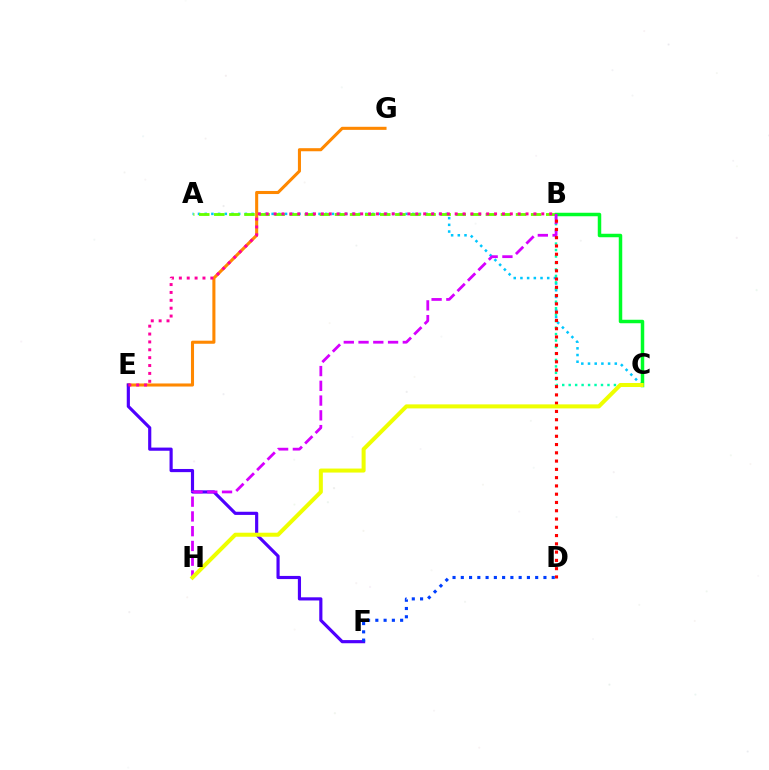{('A', 'C'): [{'color': '#00c7ff', 'line_style': 'dotted', 'thickness': 1.82}], ('A', 'B'): [{'color': '#66ff00', 'line_style': 'dashed', 'thickness': 2.05}], ('E', 'G'): [{'color': '#ff8800', 'line_style': 'solid', 'thickness': 2.21}], ('B', 'C'): [{'color': '#00ffaf', 'line_style': 'dotted', 'thickness': 1.76}, {'color': '#00ff27', 'line_style': 'solid', 'thickness': 2.51}], ('E', 'F'): [{'color': '#4f00ff', 'line_style': 'solid', 'thickness': 2.27}], ('B', 'H'): [{'color': '#d600ff', 'line_style': 'dashed', 'thickness': 2.0}], ('B', 'D'): [{'color': '#ff0000', 'line_style': 'dotted', 'thickness': 2.25}], ('B', 'E'): [{'color': '#ff00a0', 'line_style': 'dotted', 'thickness': 2.14}], ('C', 'H'): [{'color': '#eeff00', 'line_style': 'solid', 'thickness': 2.89}], ('D', 'F'): [{'color': '#003fff', 'line_style': 'dotted', 'thickness': 2.25}]}